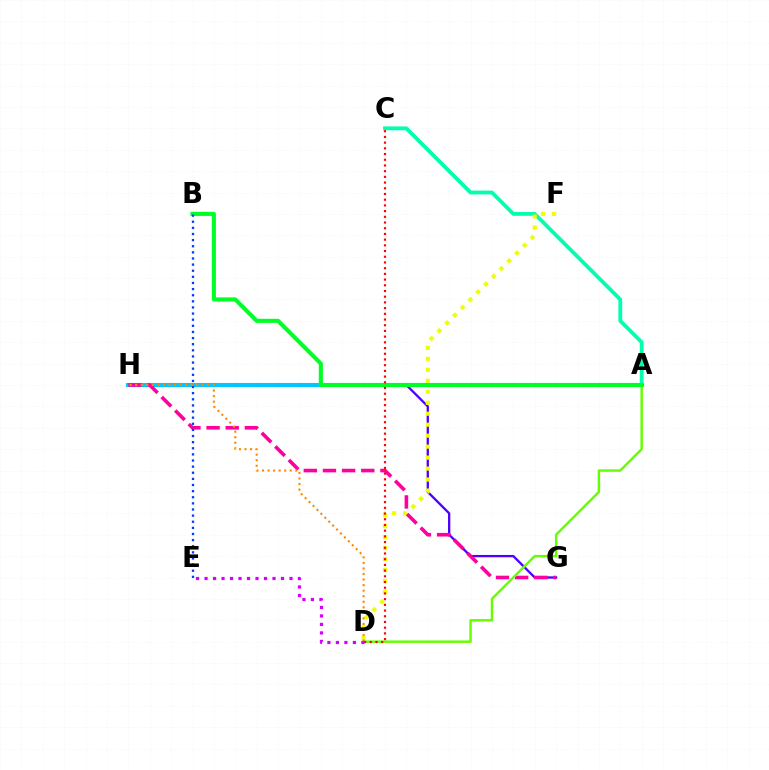{('G', 'H'): [{'color': '#4f00ff', 'line_style': 'solid', 'thickness': 1.66}, {'color': '#ff00a0', 'line_style': 'dashed', 'thickness': 2.6}], ('A', 'H'): [{'color': '#00c7ff', 'line_style': 'solid', 'thickness': 2.94}], ('A', 'C'): [{'color': '#00ffaf', 'line_style': 'solid', 'thickness': 2.75}], ('D', 'F'): [{'color': '#eeff00', 'line_style': 'dotted', 'thickness': 2.98}], ('A', 'D'): [{'color': '#66ff00', 'line_style': 'solid', 'thickness': 1.77}], ('A', 'B'): [{'color': '#00ff27', 'line_style': 'solid', 'thickness': 2.95}], ('B', 'E'): [{'color': '#003fff', 'line_style': 'dotted', 'thickness': 1.66}], ('C', 'D'): [{'color': '#ff0000', 'line_style': 'dotted', 'thickness': 1.55}], ('D', 'H'): [{'color': '#ff8800', 'line_style': 'dotted', 'thickness': 1.51}], ('D', 'E'): [{'color': '#d600ff', 'line_style': 'dotted', 'thickness': 2.31}]}